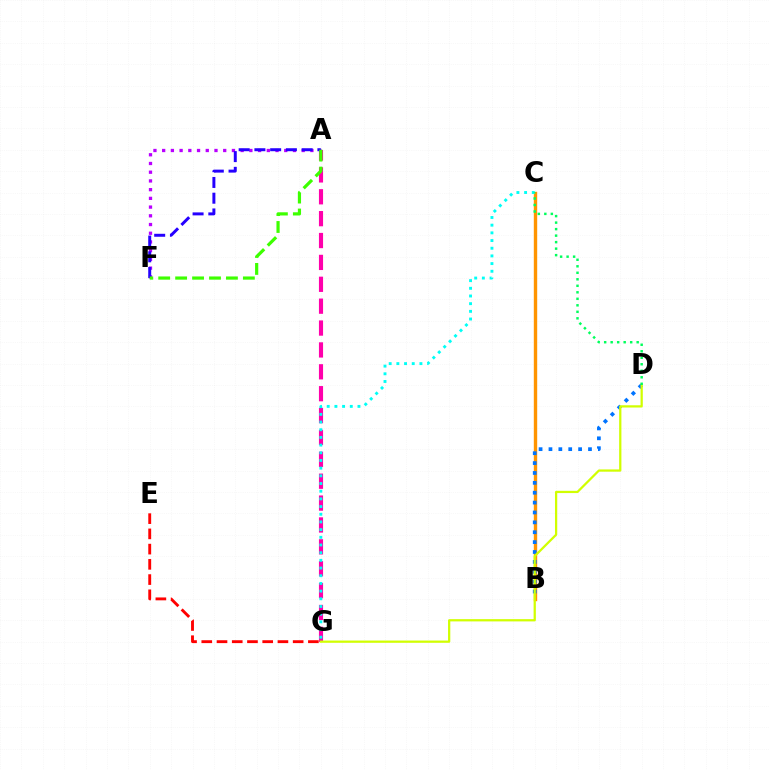{('A', 'G'): [{'color': '#ff00ac', 'line_style': 'dashed', 'thickness': 2.97}], ('B', 'C'): [{'color': '#ff9400', 'line_style': 'solid', 'thickness': 2.44}], ('B', 'D'): [{'color': '#0074ff', 'line_style': 'dotted', 'thickness': 2.68}], ('D', 'G'): [{'color': '#d1ff00', 'line_style': 'solid', 'thickness': 1.62}], ('C', 'G'): [{'color': '#00fff6', 'line_style': 'dotted', 'thickness': 2.09}], ('C', 'D'): [{'color': '#00ff5c', 'line_style': 'dotted', 'thickness': 1.77}], ('A', 'F'): [{'color': '#b900ff', 'line_style': 'dotted', 'thickness': 2.37}, {'color': '#2500ff', 'line_style': 'dashed', 'thickness': 2.14}, {'color': '#3dff00', 'line_style': 'dashed', 'thickness': 2.3}], ('E', 'G'): [{'color': '#ff0000', 'line_style': 'dashed', 'thickness': 2.07}]}